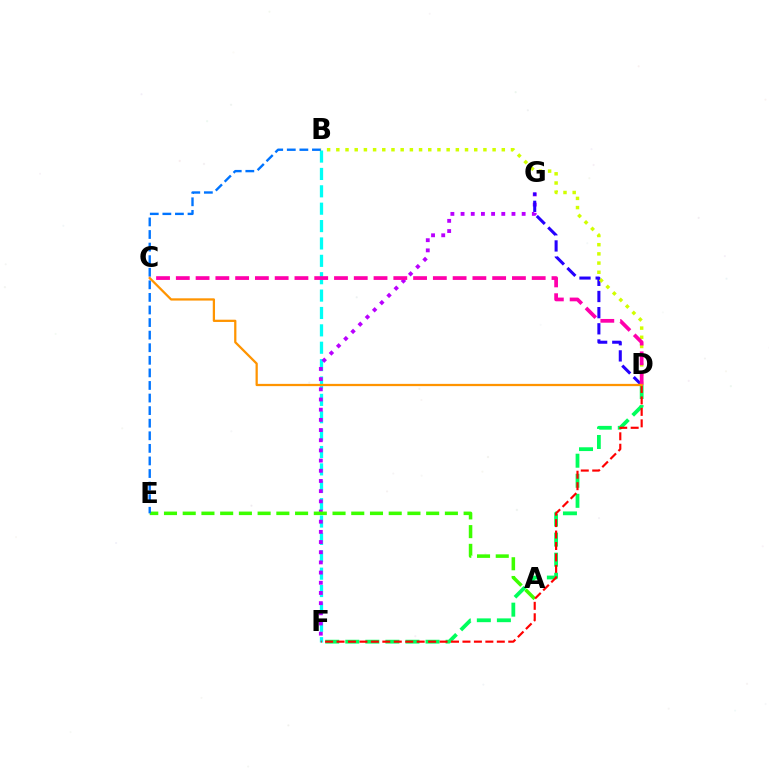{('D', 'F'): [{'color': '#00ff5c', 'line_style': 'dashed', 'thickness': 2.72}, {'color': '#ff0000', 'line_style': 'dashed', 'thickness': 1.56}], ('B', 'F'): [{'color': '#00fff6', 'line_style': 'dashed', 'thickness': 2.36}], ('F', 'G'): [{'color': '#b900ff', 'line_style': 'dotted', 'thickness': 2.77}], ('D', 'G'): [{'color': '#2500ff', 'line_style': 'dashed', 'thickness': 2.2}], ('B', 'D'): [{'color': '#d1ff00', 'line_style': 'dotted', 'thickness': 2.5}], ('A', 'E'): [{'color': '#3dff00', 'line_style': 'dashed', 'thickness': 2.54}], ('B', 'E'): [{'color': '#0074ff', 'line_style': 'dashed', 'thickness': 1.71}], ('C', 'D'): [{'color': '#ff00ac', 'line_style': 'dashed', 'thickness': 2.69}, {'color': '#ff9400', 'line_style': 'solid', 'thickness': 1.62}]}